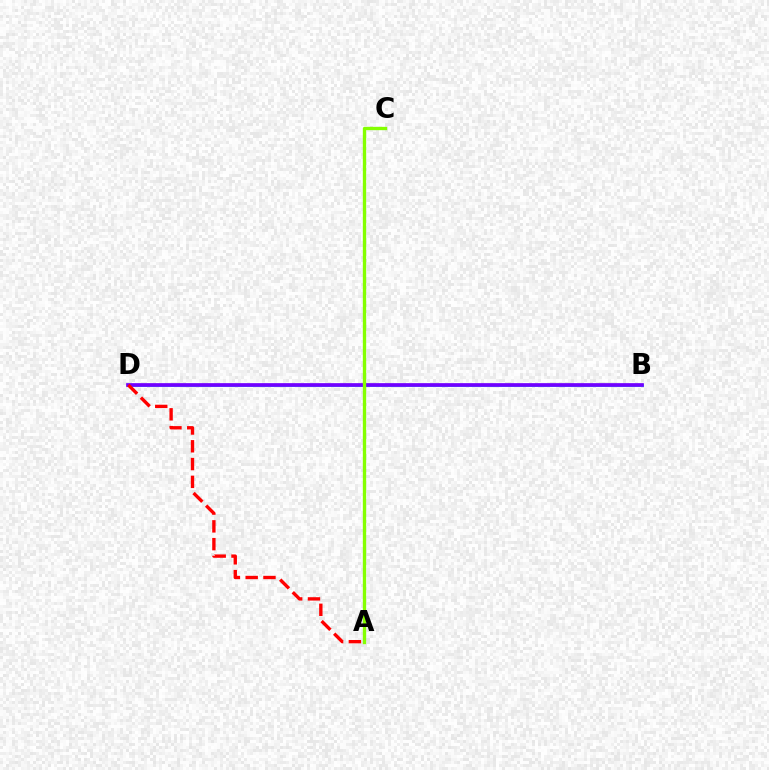{('B', 'D'): [{'color': '#00fff6', 'line_style': 'solid', 'thickness': 2.06}, {'color': '#7200ff', 'line_style': 'solid', 'thickness': 2.67}], ('A', 'D'): [{'color': '#ff0000', 'line_style': 'dashed', 'thickness': 2.42}], ('A', 'C'): [{'color': '#84ff00', 'line_style': 'solid', 'thickness': 2.39}]}